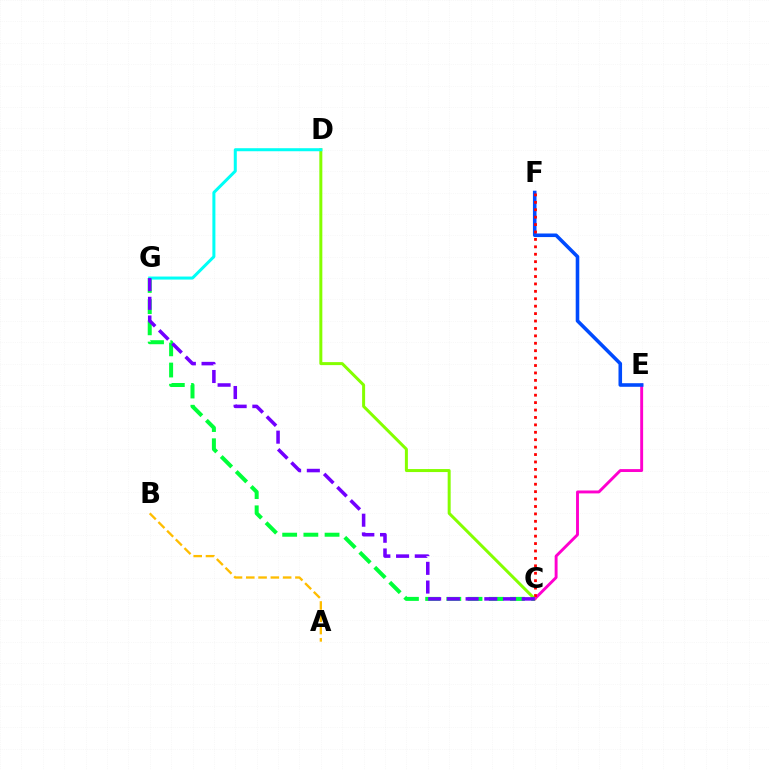{('C', 'D'): [{'color': '#84ff00', 'line_style': 'solid', 'thickness': 2.16}], ('C', 'E'): [{'color': '#ff00cf', 'line_style': 'solid', 'thickness': 2.09}], ('C', 'G'): [{'color': '#00ff39', 'line_style': 'dashed', 'thickness': 2.88}, {'color': '#7200ff', 'line_style': 'dashed', 'thickness': 2.54}], ('D', 'G'): [{'color': '#00fff6', 'line_style': 'solid', 'thickness': 2.18}], ('E', 'F'): [{'color': '#004bff', 'line_style': 'solid', 'thickness': 2.57}], ('C', 'F'): [{'color': '#ff0000', 'line_style': 'dotted', 'thickness': 2.02}], ('A', 'B'): [{'color': '#ffbd00', 'line_style': 'dashed', 'thickness': 1.67}]}